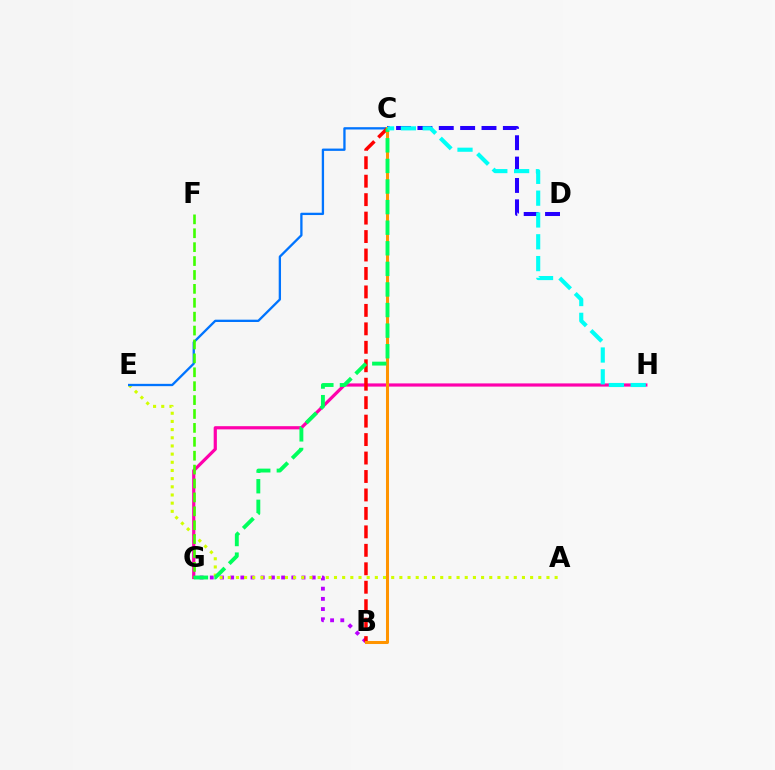{('B', 'G'): [{'color': '#b900ff', 'line_style': 'dotted', 'thickness': 2.77}], ('A', 'E'): [{'color': '#d1ff00', 'line_style': 'dotted', 'thickness': 2.22}], ('C', 'D'): [{'color': '#2500ff', 'line_style': 'dashed', 'thickness': 2.9}], ('C', 'E'): [{'color': '#0074ff', 'line_style': 'solid', 'thickness': 1.66}], ('G', 'H'): [{'color': '#ff00ac', 'line_style': 'solid', 'thickness': 2.3}], ('B', 'C'): [{'color': '#ff0000', 'line_style': 'dashed', 'thickness': 2.51}, {'color': '#ff9400', 'line_style': 'solid', 'thickness': 2.18}], ('F', 'G'): [{'color': '#3dff00', 'line_style': 'dashed', 'thickness': 1.89}], ('C', 'G'): [{'color': '#00ff5c', 'line_style': 'dashed', 'thickness': 2.8}], ('C', 'H'): [{'color': '#00fff6', 'line_style': 'dashed', 'thickness': 2.96}]}